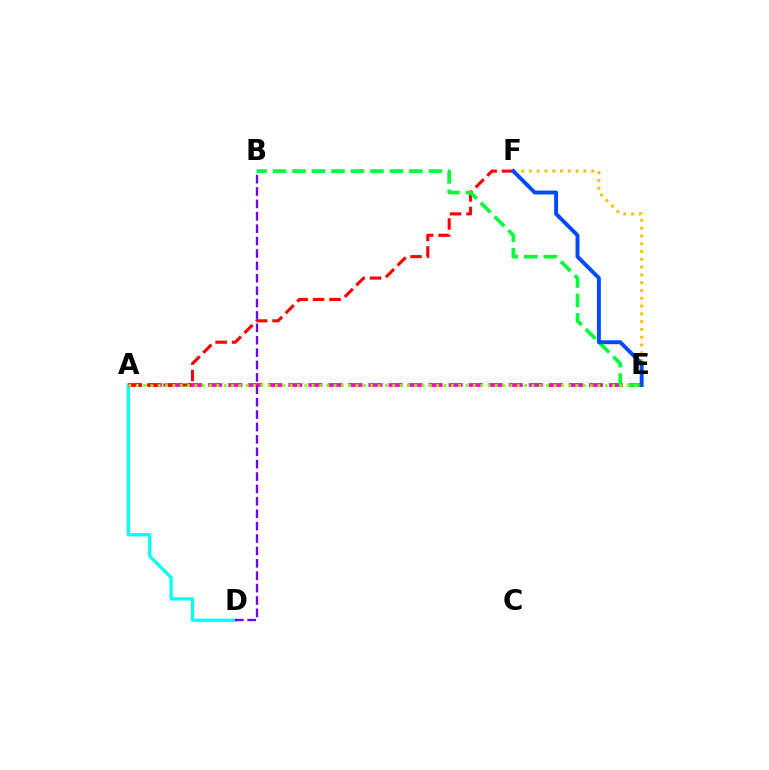{('A', 'D'): [{'color': '#00fff6', 'line_style': 'solid', 'thickness': 2.32}], ('A', 'E'): [{'color': '#ff00cf', 'line_style': 'dashed', 'thickness': 2.72}, {'color': '#84ff00', 'line_style': 'dotted', 'thickness': 1.99}], ('B', 'D'): [{'color': '#7200ff', 'line_style': 'dashed', 'thickness': 1.68}], ('A', 'F'): [{'color': '#ff0000', 'line_style': 'dashed', 'thickness': 2.24}], ('B', 'E'): [{'color': '#00ff39', 'line_style': 'dashed', 'thickness': 2.65}], ('E', 'F'): [{'color': '#ffbd00', 'line_style': 'dotted', 'thickness': 2.12}, {'color': '#004bff', 'line_style': 'solid', 'thickness': 2.82}]}